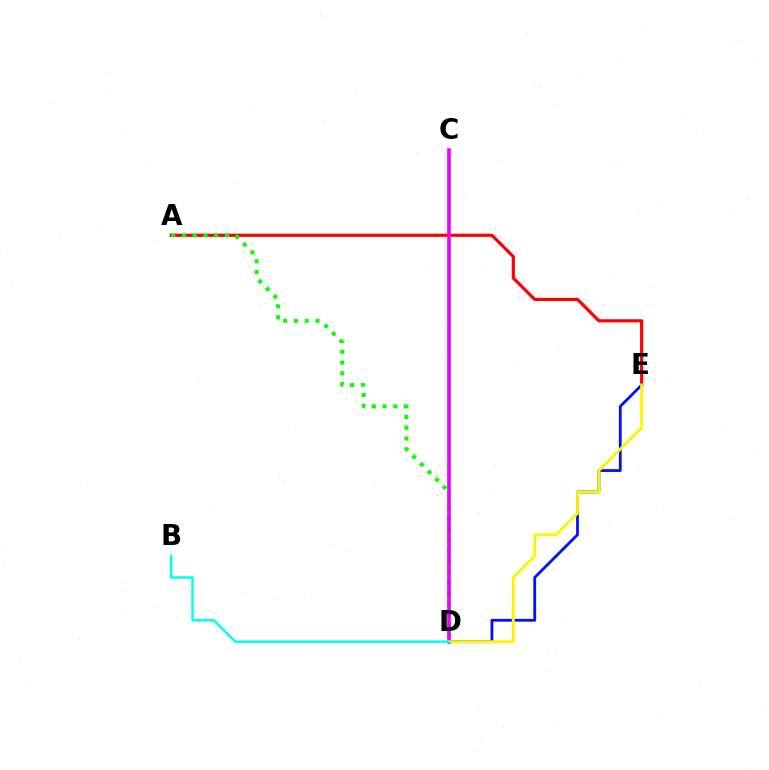{('D', 'E'): [{'color': '#0010ff', 'line_style': 'solid', 'thickness': 2.01}, {'color': '#fcf500', 'line_style': 'solid', 'thickness': 2.08}], ('A', 'E'): [{'color': '#ff0000', 'line_style': 'solid', 'thickness': 2.29}], ('A', 'D'): [{'color': '#08ff00', 'line_style': 'dotted', 'thickness': 2.93}], ('C', 'D'): [{'color': '#ee00ff', 'line_style': 'solid', 'thickness': 2.63}], ('B', 'D'): [{'color': '#00fff6', 'line_style': 'solid', 'thickness': 1.8}]}